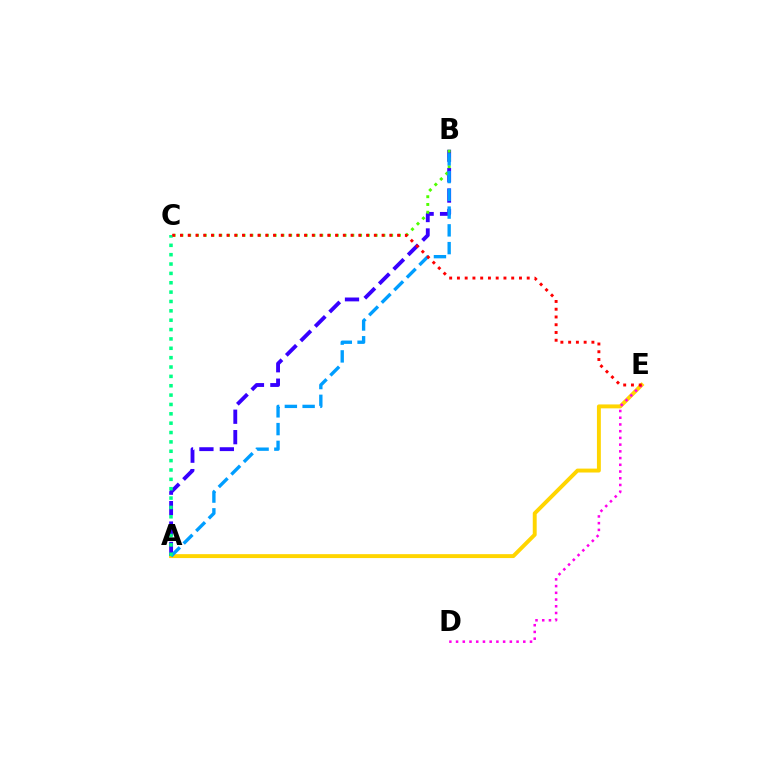{('A', 'E'): [{'color': '#ffd500', 'line_style': 'solid', 'thickness': 2.82}], ('A', 'B'): [{'color': '#3700ff', 'line_style': 'dashed', 'thickness': 2.78}, {'color': '#009eff', 'line_style': 'dashed', 'thickness': 2.41}], ('B', 'C'): [{'color': '#4fff00', 'line_style': 'dotted', 'thickness': 2.11}], ('A', 'C'): [{'color': '#00ff86', 'line_style': 'dotted', 'thickness': 2.54}], ('D', 'E'): [{'color': '#ff00ed', 'line_style': 'dotted', 'thickness': 1.83}], ('C', 'E'): [{'color': '#ff0000', 'line_style': 'dotted', 'thickness': 2.11}]}